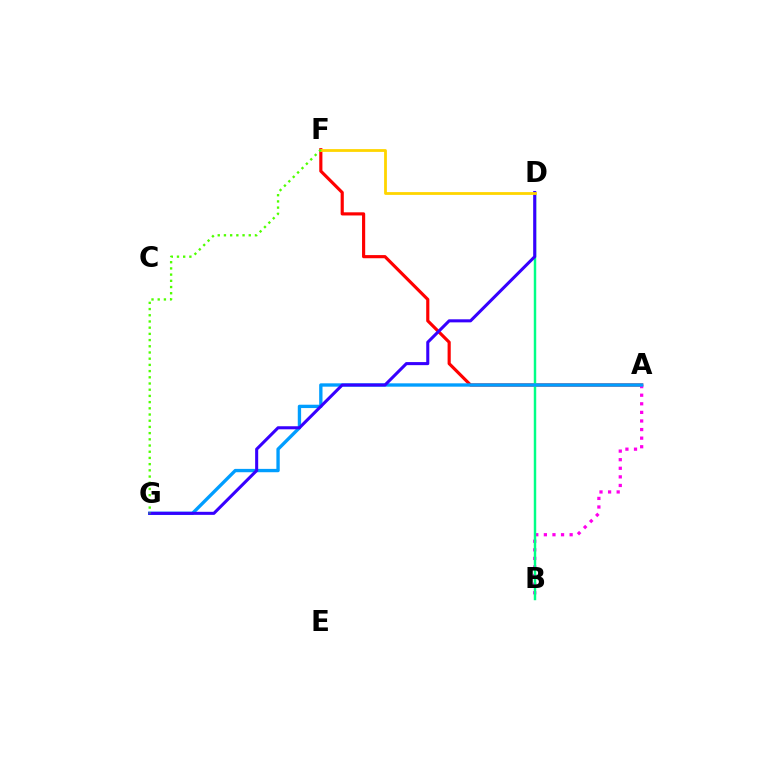{('A', 'F'): [{'color': '#ff0000', 'line_style': 'solid', 'thickness': 2.27}], ('A', 'B'): [{'color': '#ff00ed', 'line_style': 'dotted', 'thickness': 2.33}], ('B', 'D'): [{'color': '#00ff86', 'line_style': 'solid', 'thickness': 1.77}], ('A', 'G'): [{'color': '#009eff', 'line_style': 'solid', 'thickness': 2.41}], ('D', 'G'): [{'color': '#3700ff', 'line_style': 'solid', 'thickness': 2.2}], ('D', 'F'): [{'color': '#ffd500', 'line_style': 'solid', 'thickness': 2.02}], ('F', 'G'): [{'color': '#4fff00', 'line_style': 'dotted', 'thickness': 1.69}]}